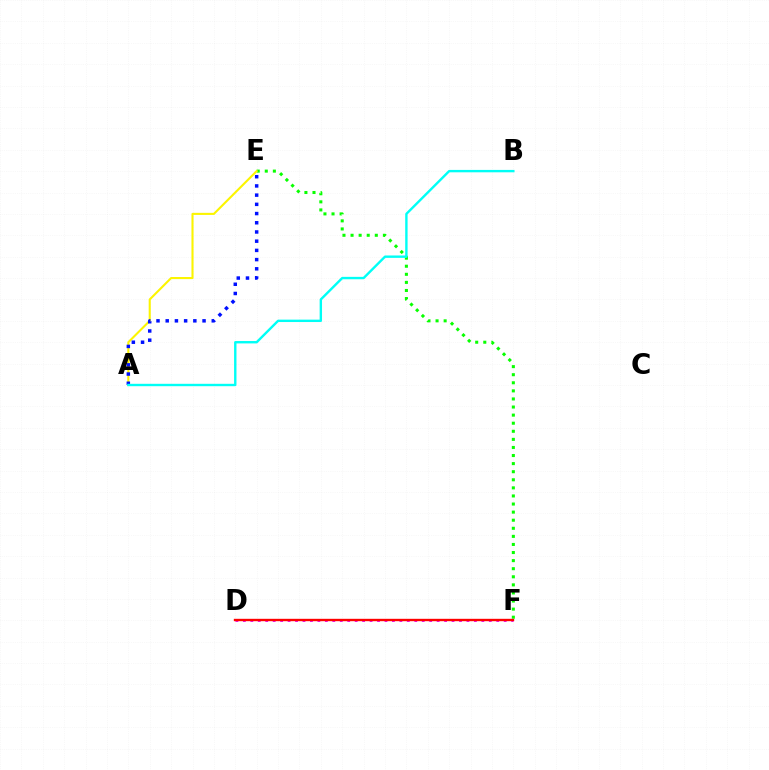{('E', 'F'): [{'color': '#08ff00', 'line_style': 'dotted', 'thickness': 2.2}], ('A', 'E'): [{'color': '#fcf500', 'line_style': 'solid', 'thickness': 1.51}, {'color': '#0010ff', 'line_style': 'dotted', 'thickness': 2.5}], ('D', 'F'): [{'color': '#ee00ff', 'line_style': 'dotted', 'thickness': 2.02}, {'color': '#ff0000', 'line_style': 'solid', 'thickness': 1.71}], ('A', 'B'): [{'color': '#00fff6', 'line_style': 'solid', 'thickness': 1.72}]}